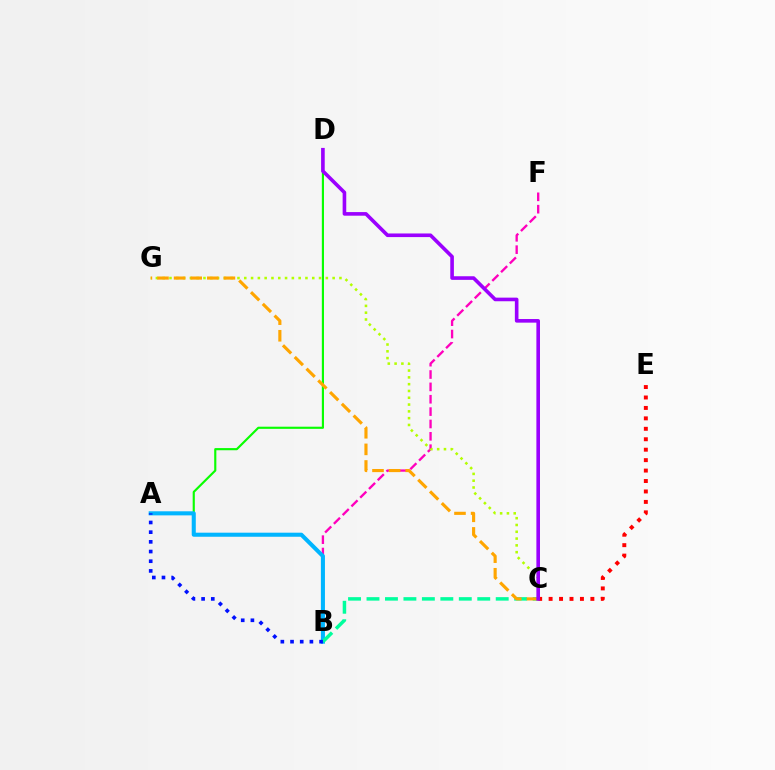{('B', 'F'): [{'color': '#ff00bd', 'line_style': 'dashed', 'thickness': 1.68}], ('A', 'D'): [{'color': '#08ff00', 'line_style': 'solid', 'thickness': 1.55}], ('A', 'B'): [{'color': '#00b5ff', 'line_style': 'solid', 'thickness': 2.93}, {'color': '#0010ff', 'line_style': 'dotted', 'thickness': 2.63}], ('B', 'C'): [{'color': '#00ff9d', 'line_style': 'dashed', 'thickness': 2.51}], ('C', 'E'): [{'color': '#ff0000', 'line_style': 'dotted', 'thickness': 2.84}], ('C', 'G'): [{'color': '#b3ff00', 'line_style': 'dotted', 'thickness': 1.85}, {'color': '#ffa500', 'line_style': 'dashed', 'thickness': 2.26}], ('C', 'D'): [{'color': '#9b00ff', 'line_style': 'solid', 'thickness': 2.6}]}